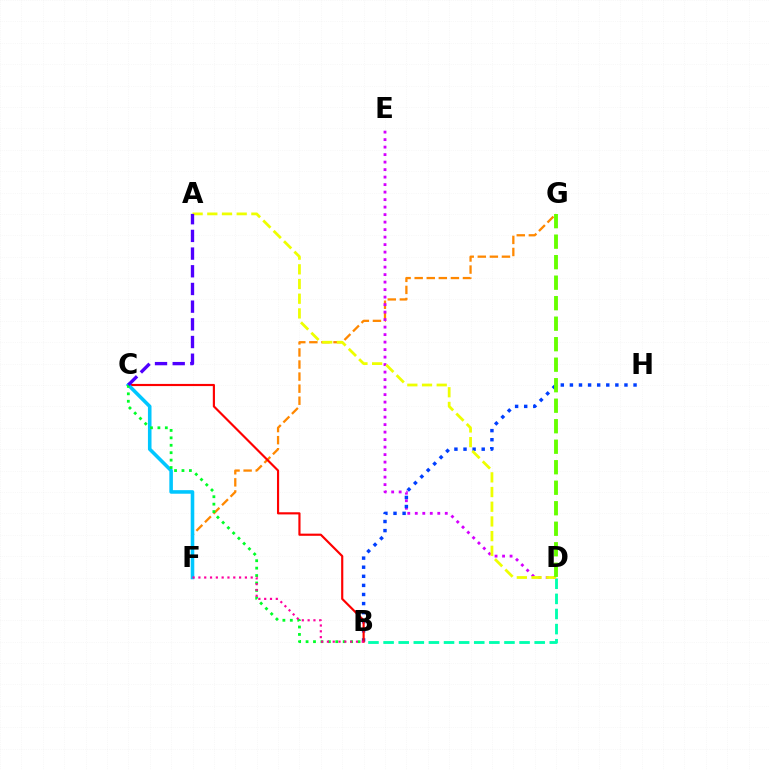{('F', 'G'): [{'color': '#ff8800', 'line_style': 'dashed', 'thickness': 1.64}], ('D', 'E'): [{'color': '#d600ff', 'line_style': 'dotted', 'thickness': 2.04}], ('B', 'H'): [{'color': '#003fff', 'line_style': 'dotted', 'thickness': 2.47}], ('B', 'D'): [{'color': '#00ffaf', 'line_style': 'dashed', 'thickness': 2.05}], ('B', 'C'): [{'color': '#ff0000', 'line_style': 'solid', 'thickness': 1.56}, {'color': '#00ff27', 'line_style': 'dotted', 'thickness': 2.02}], ('C', 'F'): [{'color': '#00c7ff', 'line_style': 'solid', 'thickness': 2.57}], ('A', 'D'): [{'color': '#eeff00', 'line_style': 'dashed', 'thickness': 2.0}], ('B', 'F'): [{'color': '#ff00a0', 'line_style': 'dotted', 'thickness': 1.58}], ('A', 'C'): [{'color': '#4f00ff', 'line_style': 'dashed', 'thickness': 2.4}], ('D', 'G'): [{'color': '#66ff00', 'line_style': 'dashed', 'thickness': 2.79}]}